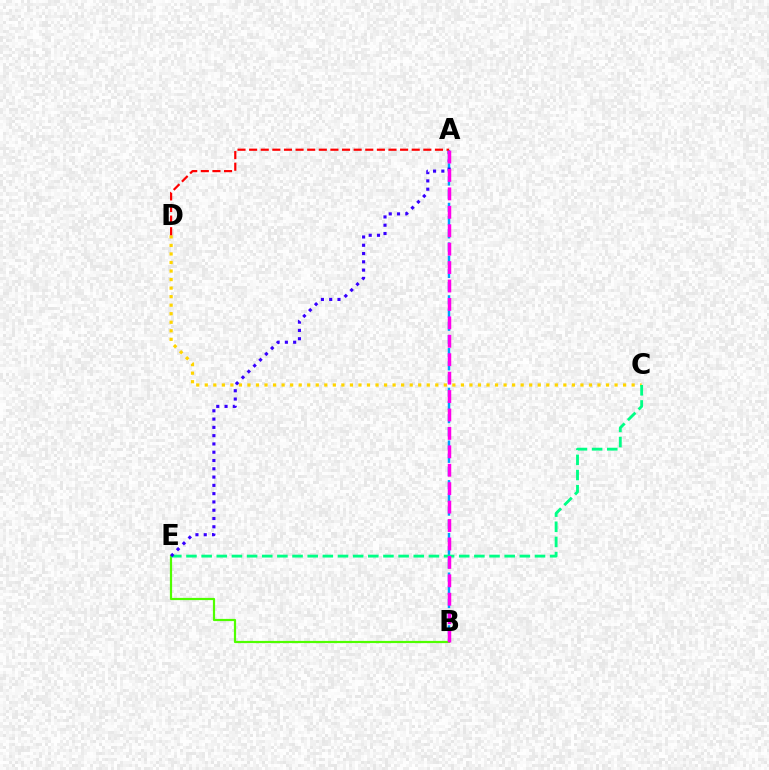{('C', 'D'): [{'color': '#ffd500', 'line_style': 'dotted', 'thickness': 2.32}], ('A', 'B'): [{'color': '#009eff', 'line_style': 'dashed', 'thickness': 1.79}, {'color': '#ff00ed', 'line_style': 'dashed', 'thickness': 2.5}], ('B', 'E'): [{'color': '#4fff00', 'line_style': 'solid', 'thickness': 1.59}], ('A', 'D'): [{'color': '#ff0000', 'line_style': 'dashed', 'thickness': 1.58}], ('C', 'E'): [{'color': '#00ff86', 'line_style': 'dashed', 'thickness': 2.06}], ('A', 'E'): [{'color': '#3700ff', 'line_style': 'dotted', 'thickness': 2.25}]}